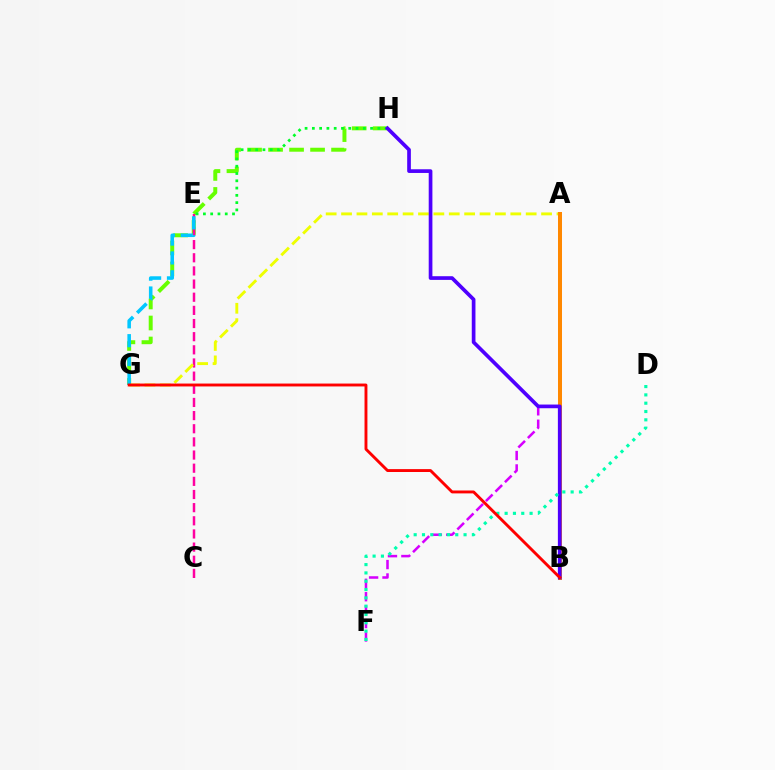{('A', 'B'): [{'color': '#003fff', 'line_style': 'solid', 'thickness': 2.64}, {'color': '#ff8800', 'line_style': 'solid', 'thickness': 2.89}], ('G', 'H'): [{'color': '#66ff00', 'line_style': 'dashed', 'thickness': 2.85}], ('C', 'E'): [{'color': '#ff00a0', 'line_style': 'dashed', 'thickness': 1.79}], ('E', 'H'): [{'color': '#00ff27', 'line_style': 'dotted', 'thickness': 1.98}], ('A', 'F'): [{'color': '#d600ff', 'line_style': 'dashed', 'thickness': 1.82}], ('A', 'G'): [{'color': '#eeff00', 'line_style': 'dashed', 'thickness': 2.09}], ('E', 'G'): [{'color': '#00c7ff', 'line_style': 'dashed', 'thickness': 2.56}], ('B', 'H'): [{'color': '#4f00ff', 'line_style': 'solid', 'thickness': 2.65}], ('D', 'F'): [{'color': '#00ffaf', 'line_style': 'dotted', 'thickness': 2.26}], ('B', 'G'): [{'color': '#ff0000', 'line_style': 'solid', 'thickness': 2.08}]}